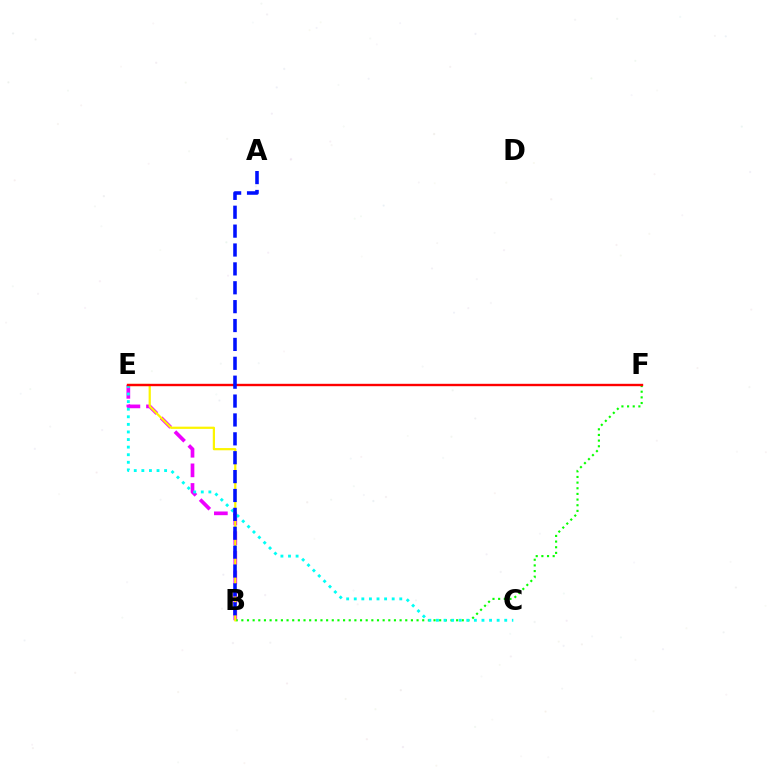{('B', 'E'): [{'color': '#ee00ff', 'line_style': 'dashed', 'thickness': 2.66}, {'color': '#fcf500', 'line_style': 'solid', 'thickness': 1.6}], ('B', 'F'): [{'color': '#08ff00', 'line_style': 'dotted', 'thickness': 1.54}], ('C', 'E'): [{'color': '#00fff6', 'line_style': 'dotted', 'thickness': 2.06}], ('E', 'F'): [{'color': '#ff0000', 'line_style': 'solid', 'thickness': 1.71}], ('A', 'B'): [{'color': '#0010ff', 'line_style': 'dashed', 'thickness': 2.57}]}